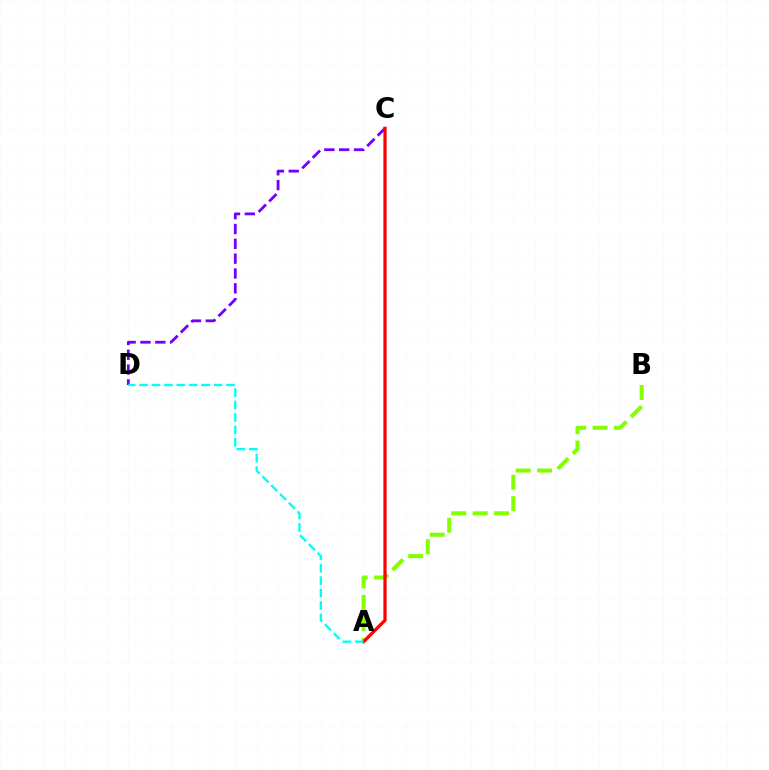{('C', 'D'): [{'color': '#7200ff', 'line_style': 'dashed', 'thickness': 2.01}], ('A', 'B'): [{'color': '#84ff00', 'line_style': 'dashed', 'thickness': 2.91}], ('A', 'C'): [{'color': '#ff0000', 'line_style': 'solid', 'thickness': 2.33}], ('A', 'D'): [{'color': '#00fff6', 'line_style': 'dashed', 'thickness': 1.69}]}